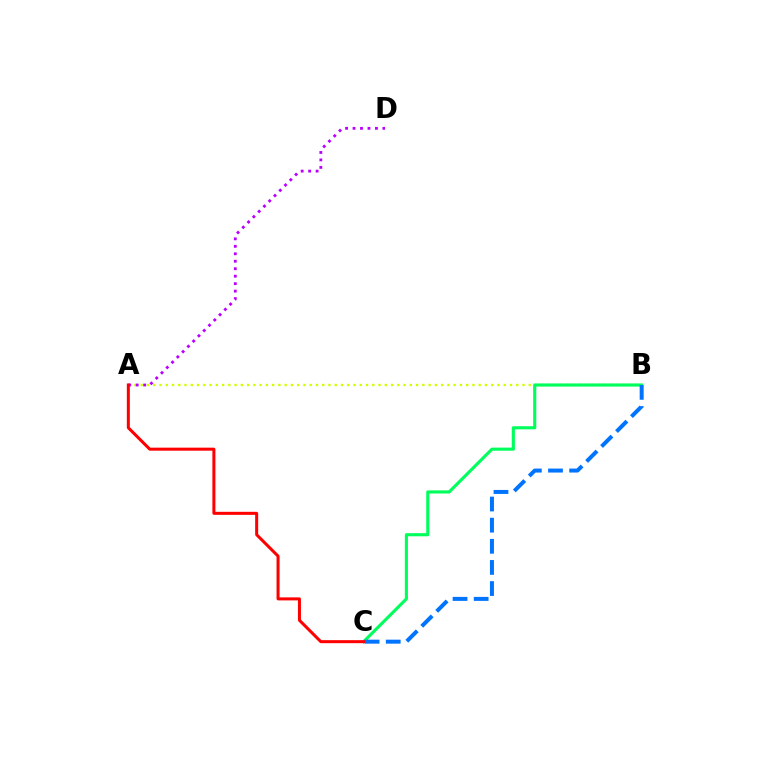{('A', 'B'): [{'color': '#d1ff00', 'line_style': 'dotted', 'thickness': 1.7}], ('B', 'C'): [{'color': '#00ff5c', 'line_style': 'solid', 'thickness': 2.24}, {'color': '#0074ff', 'line_style': 'dashed', 'thickness': 2.87}], ('A', 'D'): [{'color': '#b900ff', 'line_style': 'dotted', 'thickness': 2.03}], ('A', 'C'): [{'color': '#ff0000', 'line_style': 'solid', 'thickness': 2.18}]}